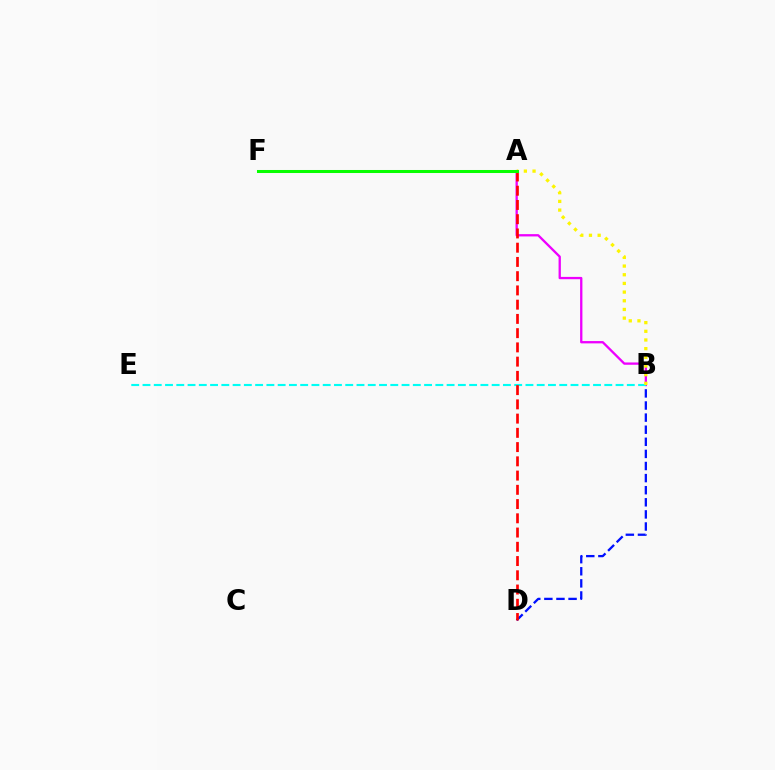{('B', 'D'): [{'color': '#0010ff', 'line_style': 'dashed', 'thickness': 1.64}], ('A', 'B'): [{'color': '#ee00ff', 'line_style': 'solid', 'thickness': 1.66}, {'color': '#fcf500', 'line_style': 'dotted', 'thickness': 2.36}], ('B', 'E'): [{'color': '#00fff6', 'line_style': 'dashed', 'thickness': 1.53}], ('A', 'D'): [{'color': '#ff0000', 'line_style': 'dashed', 'thickness': 1.93}], ('A', 'F'): [{'color': '#08ff00', 'line_style': 'solid', 'thickness': 2.18}]}